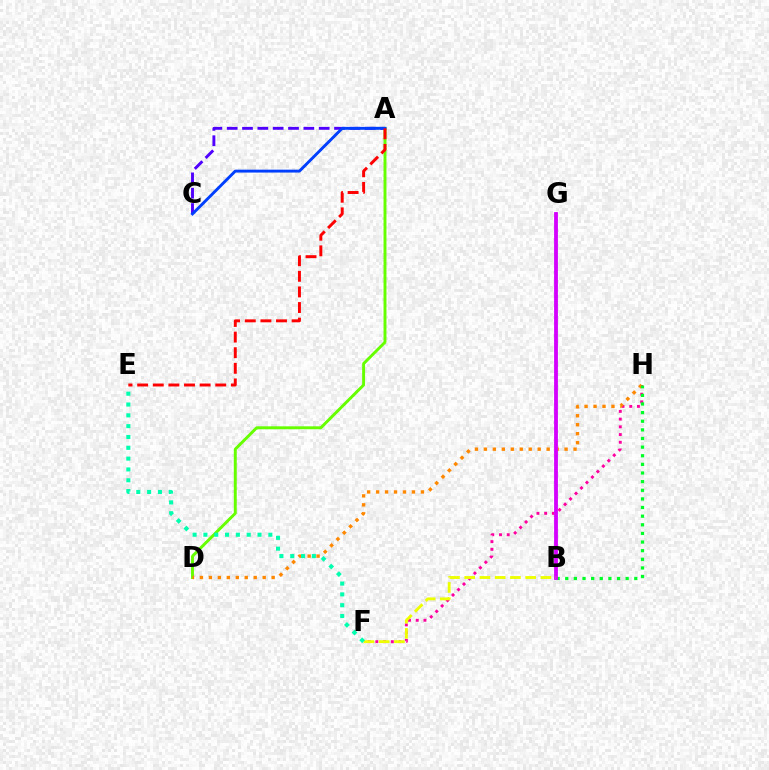{('B', 'G'): [{'color': '#00c7ff', 'line_style': 'solid', 'thickness': 1.57}, {'color': '#d600ff', 'line_style': 'solid', 'thickness': 2.74}], ('A', 'D'): [{'color': '#66ff00', 'line_style': 'solid', 'thickness': 2.11}], ('A', 'C'): [{'color': '#4f00ff', 'line_style': 'dashed', 'thickness': 2.08}, {'color': '#003fff', 'line_style': 'solid', 'thickness': 2.08}], ('F', 'H'): [{'color': '#ff00a0', 'line_style': 'dotted', 'thickness': 2.1}], ('D', 'H'): [{'color': '#ff8800', 'line_style': 'dotted', 'thickness': 2.44}], ('B', 'H'): [{'color': '#00ff27', 'line_style': 'dotted', 'thickness': 2.34}], ('B', 'F'): [{'color': '#eeff00', 'line_style': 'dashed', 'thickness': 2.07}], ('A', 'E'): [{'color': '#ff0000', 'line_style': 'dashed', 'thickness': 2.12}], ('E', 'F'): [{'color': '#00ffaf', 'line_style': 'dotted', 'thickness': 2.94}]}